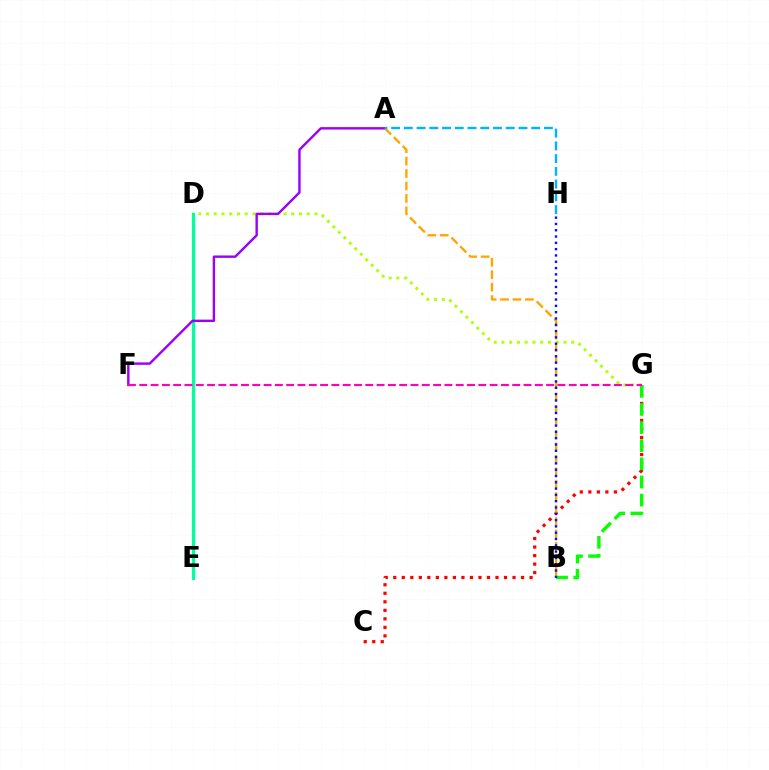{('C', 'G'): [{'color': '#ff0000', 'line_style': 'dotted', 'thickness': 2.31}], ('D', 'G'): [{'color': '#b3ff00', 'line_style': 'dotted', 'thickness': 2.1}], ('D', 'E'): [{'color': '#00ff9d', 'line_style': 'solid', 'thickness': 2.3}], ('A', 'F'): [{'color': '#9b00ff', 'line_style': 'solid', 'thickness': 1.74}], ('B', 'G'): [{'color': '#08ff00', 'line_style': 'dashed', 'thickness': 2.46}], ('A', 'B'): [{'color': '#ffa500', 'line_style': 'dashed', 'thickness': 1.69}], ('B', 'H'): [{'color': '#0010ff', 'line_style': 'dotted', 'thickness': 1.71}], ('F', 'G'): [{'color': '#ff00bd', 'line_style': 'dashed', 'thickness': 1.54}], ('A', 'H'): [{'color': '#00b5ff', 'line_style': 'dashed', 'thickness': 1.73}]}